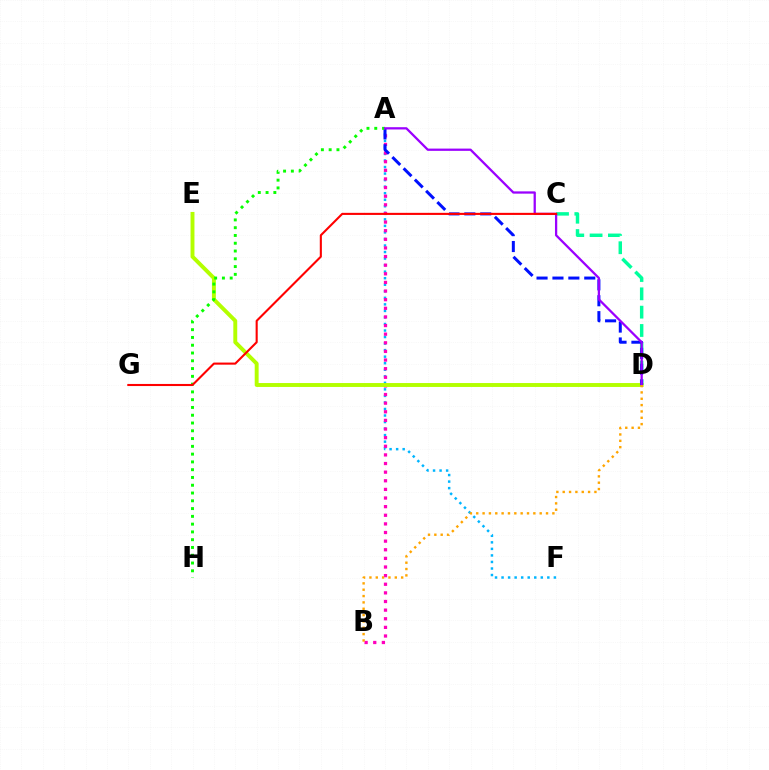{('A', 'F'): [{'color': '#00b5ff', 'line_style': 'dotted', 'thickness': 1.78}], ('C', 'D'): [{'color': '#00ff9d', 'line_style': 'dashed', 'thickness': 2.49}], ('A', 'B'): [{'color': '#ff00bd', 'line_style': 'dotted', 'thickness': 2.34}], ('D', 'E'): [{'color': '#b3ff00', 'line_style': 'solid', 'thickness': 2.82}], ('A', 'D'): [{'color': '#0010ff', 'line_style': 'dashed', 'thickness': 2.16}, {'color': '#9b00ff', 'line_style': 'solid', 'thickness': 1.63}], ('A', 'H'): [{'color': '#08ff00', 'line_style': 'dotted', 'thickness': 2.11}], ('C', 'G'): [{'color': '#ff0000', 'line_style': 'solid', 'thickness': 1.51}], ('B', 'D'): [{'color': '#ffa500', 'line_style': 'dotted', 'thickness': 1.72}]}